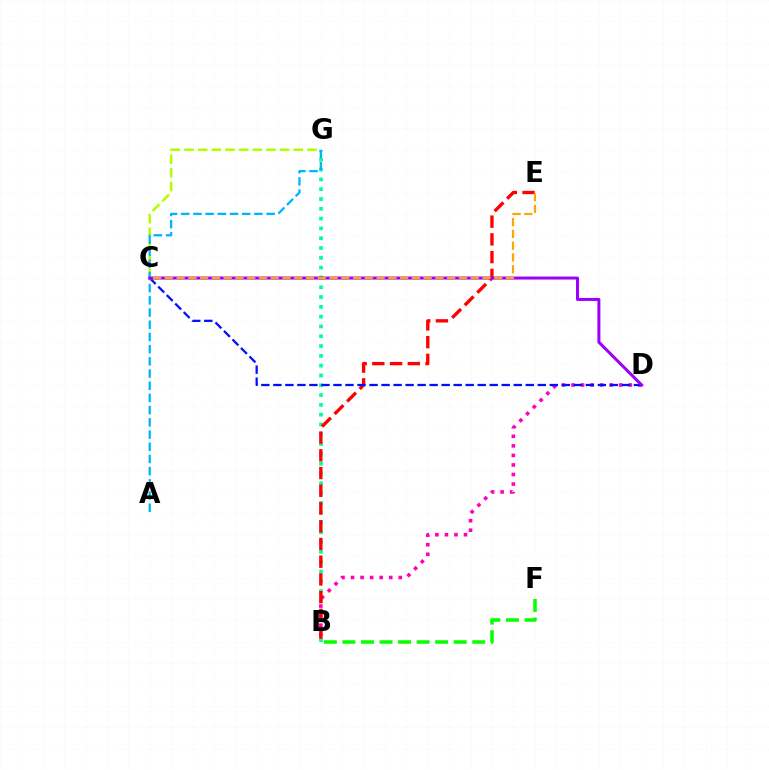{('B', 'G'): [{'color': '#00ff9d', 'line_style': 'dotted', 'thickness': 2.66}], ('C', 'G'): [{'color': '#b3ff00', 'line_style': 'dashed', 'thickness': 1.86}], ('B', 'D'): [{'color': '#ff00bd', 'line_style': 'dotted', 'thickness': 2.59}], ('B', 'E'): [{'color': '#ff0000', 'line_style': 'dashed', 'thickness': 2.41}], ('C', 'D'): [{'color': '#0010ff', 'line_style': 'dashed', 'thickness': 1.63}, {'color': '#9b00ff', 'line_style': 'solid', 'thickness': 2.16}], ('A', 'G'): [{'color': '#00b5ff', 'line_style': 'dashed', 'thickness': 1.66}], ('C', 'E'): [{'color': '#ffa500', 'line_style': 'dashed', 'thickness': 1.6}], ('B', 'F'): [{'color': '#08ff00', 'line_style': 'dashed', 'thickness': 2.52}]}